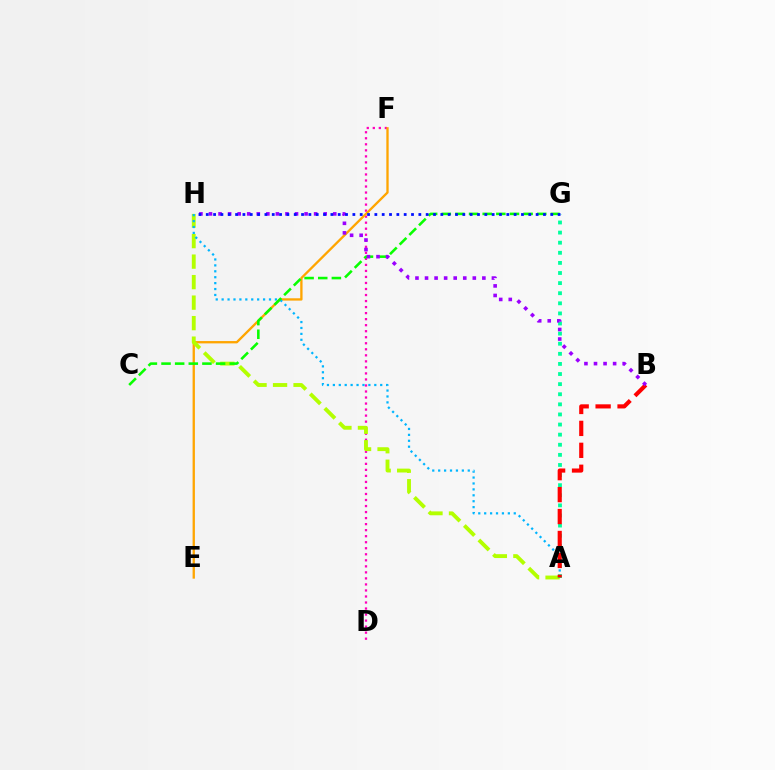{('D', 'F'): [{'color': '#ff00bd', 'line_style': 'dotted', 'thickness': 1.64}], ('E', 'F'): [{'color': '#ffa500', 'line_style': 'solid', 'thickness': 1.67}], ('A', 'H'): [{'color': '#b3ff00', 'line_style': 'dashed', 'thickness': 2.79}, {'color': '#00b5ff', 'line_style': 'dotted', 'thickness': 1.61}], ('A', 'G'): [{'color': '#00ff9d', 'line_style': 'dotted', 'thickness': 2.74}], ('C', 'G'): [{'color': '#08ff00', 'line_style': 'dashed', 'thickness': 1.85}], ('A', 'B'): [{'color': '#ff0000', 'line_style': 'dashed', 'thickness': 2.98}], ('B', 'H'): [{'color': '#9b00ff', 'line_style': 'dotted', 'thickness': 2.6}], ('G', 'H'): [{'color': '#0010ff', 'line_style': 'dotted', 'thickness': 1.99}]}